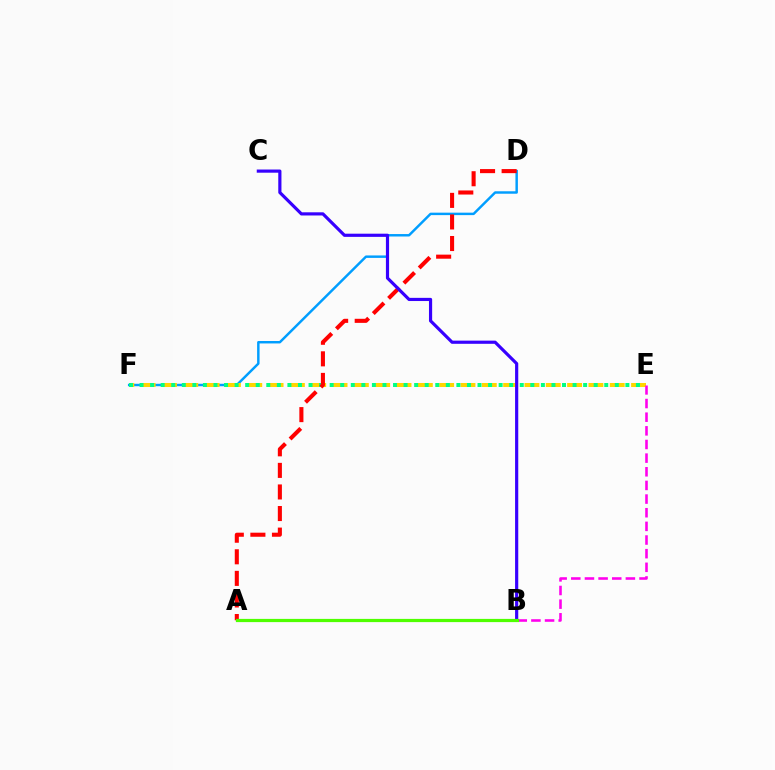{('D', 'F'): [{'color': '#009eff', 'line_style': 'solid', 'thickness': 1.77}], ('E', 'F'): [{'color': '#ffd500', 'line_style': 'dashed', 'thickness': 2.9}, {'color': '#00ff86', 'line_style': 'dotted', 'thickness': 2.87}], ('B', 'E'): [{'color': '#ff00ed', 'line_style': 'dashed', 'thickness': 1.85}], ('A', 'D'): [{'color': '#ff0000', 'line_style': 'dashed', 'thickness': 2.93}], ('B', 'C'): [{'color': '#3700ff', 'line_style': 'solid', 'thickness': 2.29}], ('A', 'B'): [{'color': '#4fff00', 'line_style': 'solid', 'thickness': 2.31}]}